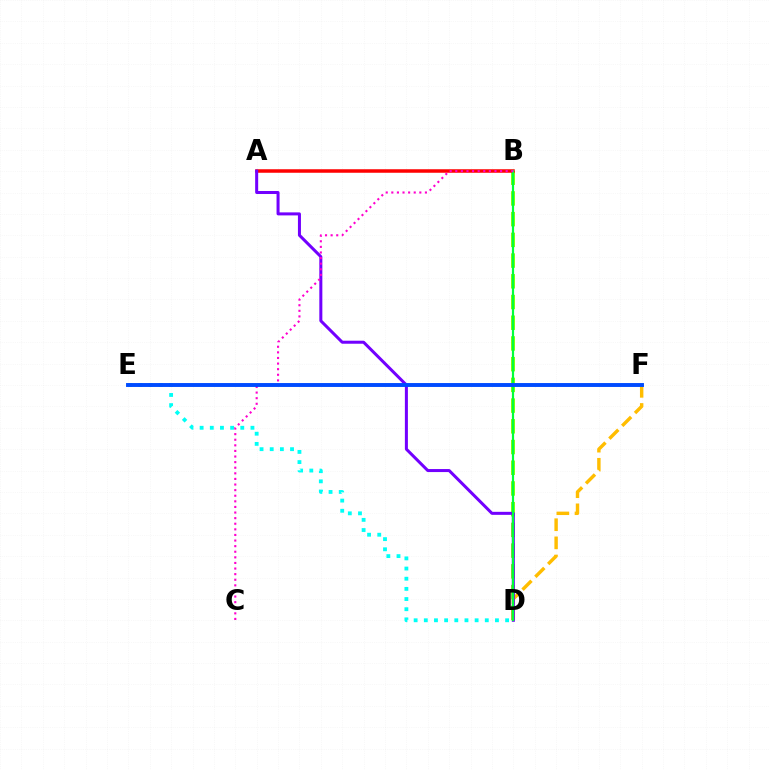{('B', 'D'): [{'color': '#84ff00', 'line_style': 'dashed', 'thickness': 2.81}, {'color': '#00ff39', 'line_style': 'solid', 'thickness': 1.58}], ('D', 'F'): [{'color': '#ffbd00', 'line_style': 'dashed', 'thickness': 2.46}], ('A', 'B'): [{'color': '#ff0000', 'line_style': 'solid', 'thickness': 2.52}], ('A', 'D'): [{'color': '#7200ff', 'line_style': 'solid', 'thickness': 2.17}], ('B', 'C'): [{'color': '#ff00cf', 'line_style': 'dotted', 'thickness': 1.52}], ('D', 'E'): [{'color': '#00fff6', 'line_style': 'dotted', 'thickness': 2.76}], ('E', 'F'): [{'color': '#004bff', 'line_style': 'solid', 'thickness': 2.81}]}